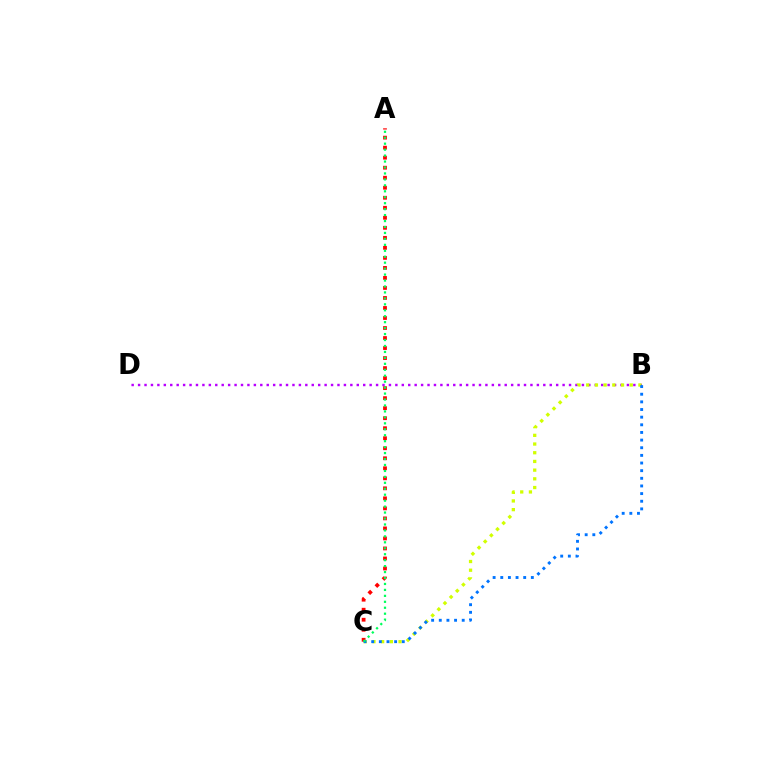{('B', 'D'): [{'color': '#b900ff', 'line_style': 'dotted', 'thickness': 1.75}], ('B', 'C'): [{'color': '#d1ff00', 'line_style': 'dotted', 'thickness': 2.36}, {'color': '#0074ff', 'line_style': 'dotted', 'thickness': 2.08}], ('A', 'C'): [{'color': '#ff0000', 'line_style': 'dotted', 'thickness': 2.72}, {'color': '#00ff5c', 'line_style': 'dotted', 'thickness': 1.62}]}